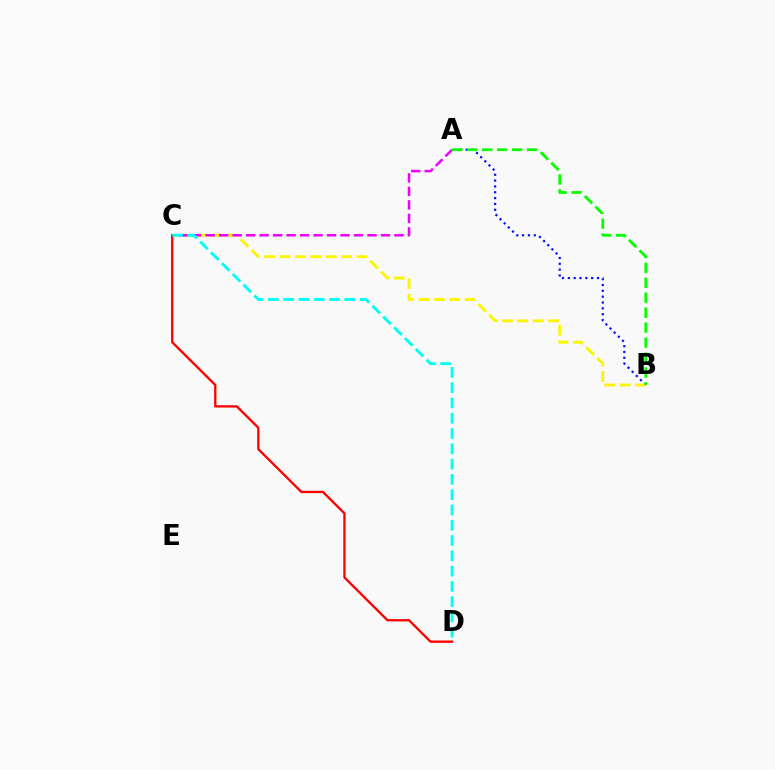{('A', 'B'): [{'color': '#0010ff', 'line_style': 'dotted', 'thickness': 1.59}, {'color': '#08ff00', 'line_style': 'dashed', 'thickness': 2.03}], ('B', 'C'): [{'color': '#fcf500', 'line_style': 'dashed', 'thickness': 2.09}], ('A', 'C'): [{'color': '#ee00ff', 'line_style': 'dashed', 'thickness': 1.83}], ('C', 'D'): [{'color': '#ff0000', 'line_style': 'solid', 'thickness': 1.67}, {'color': '#00fff6', 'line_style': 'dashed', 'thickness': 2.08}]}